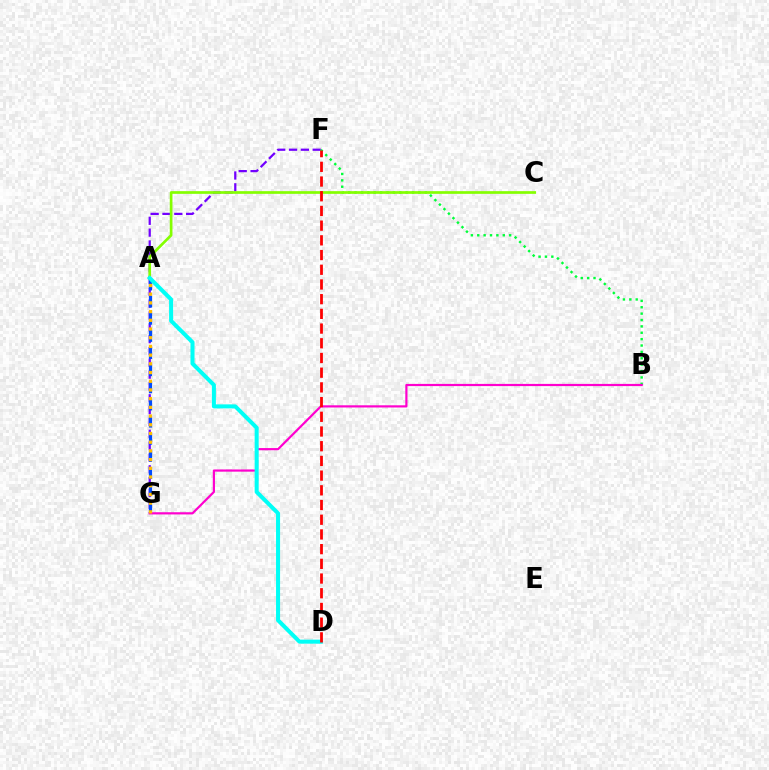{('F', 'G'): [{'color': '#7200ff', 'line_style': 'dashed', 'thickness': 1.61}], ('B', 'F'): [{'color': '#00ff39', 'line_style': 'dotted', 'thickness': 1.73}], ('A', 'G'): [{'color': '#004bff', 'line_style': 'dashed', 'thickness': 2.33}, {'color': '#ffbd00', 'line_style': 'dotted', 'thickness': 2.37}], ('B', 'G'): [{'color': '#ff00cf', 'line_style': 'solid', 'thickness': 1.58}], ('A', 'C'): [{'color': '#84ff00', 'line_style': 'solid', 'thickness': 1.94}], ('A', 'D'): [{'color': '#00fff6', 'line_style': 'solid', 'thickness': 2.9}], ('D', 'F'): [{'color': '#ff0000', 'line_style': 'dashed', 'thickness': 2.0}]}